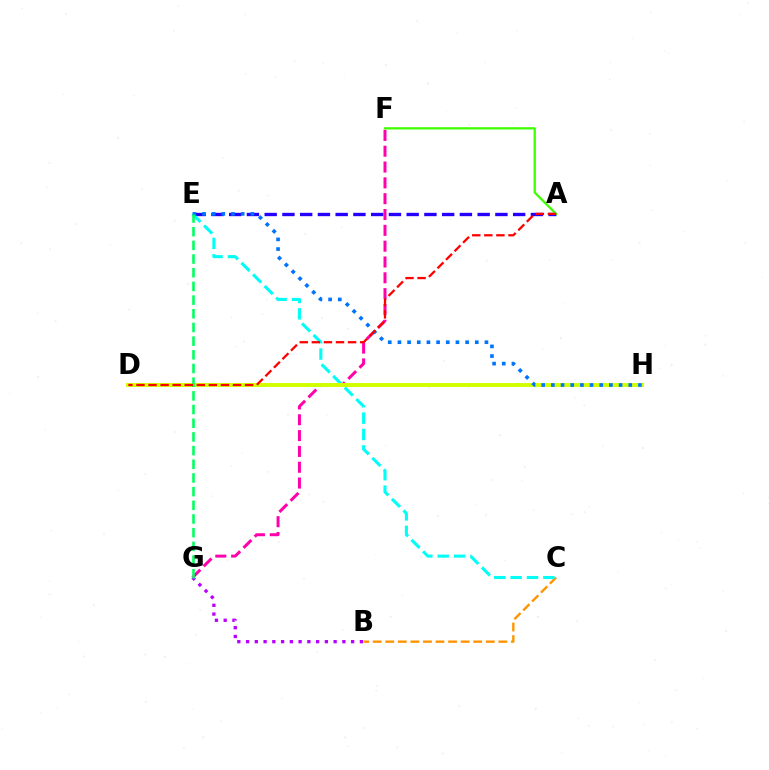{('A', 'E'): [{'color': '#2500ff', 'line_style': 'dashed', 'thickness': 2.41}], ('A', 'F'): [{'color': '#3dff00', 'line_style': 'solid', 'thickness': 1.63}], ('F', 'G'): [{'color': '#ff00ac', 'line_style': 'dashed', 'thickness': 2.15}], ('B', 'C'): [{'color': '#ff9400', 'line_style': 'dashed', 'thickness': 1.71}], ('B', 'G'): [{'color': '#b900ff', 'line_style': 'dotted', 'thickness': 2.38}], ('C', 'E'): [{'color': '#00fff6', 'line_style': 'dashed', 'thickness': 2.22}], ('D', 'H'): [{'color': '#d1ff00', 'line_style': 'solid', 'thickness': 2.82}], ('E', 'H'): [{'color': '#0074ff', 'line_style': 'dotted', 'thickness': 2.63}], ('E', 'G'): [{'color': '#00ff5c', 'line_style': 'dashed', 'thickness': 1.86}], ('A', 'D'): [{'color': '#ff0000', 'line_style': 'dashed', 'thickness': 1.64}]}